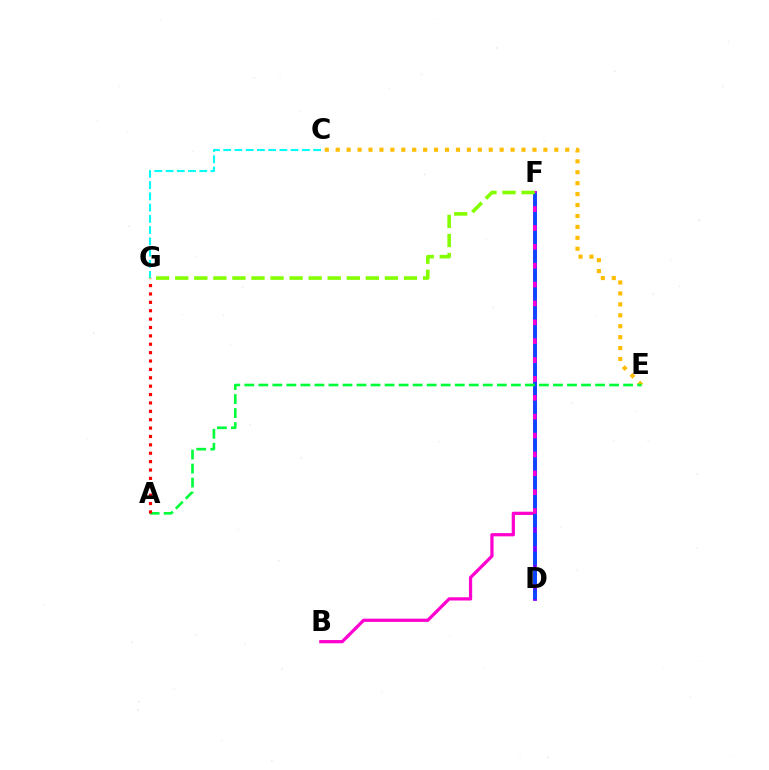{('D', 'F'): [{'color': '#7200ff', 'line_style': 'solid', 'thickness': 2.72}, {'color': '#004bff', 'line_style': 'dashed', 'thickness': 2.56}], ('C', 'G'): [{'color': '#00fff6', 'line_style': 'dashed', 'thickness': 1.53}], ('C', 'E'): [{'color': '#ffbd00', 'line_style': 'dotted', 'thickness': 2.97}], ('B', 'F'): [{'color': '#ff00cf', 'line_style': 'solid', 'thickness': 2.33}], ('A', 'E'): [{'color': '#00ff39', 'line_style': 'dashed', 'thickness': 1.91}], ('A', 'G'): [{'color': '#ff0000', 'line_style': 'dotted', 'thickness': 2.28}], ('F', 'G'): [{'color': '#84ff00', 'line_style': 'dashed', 'thickness': 2.59}]}